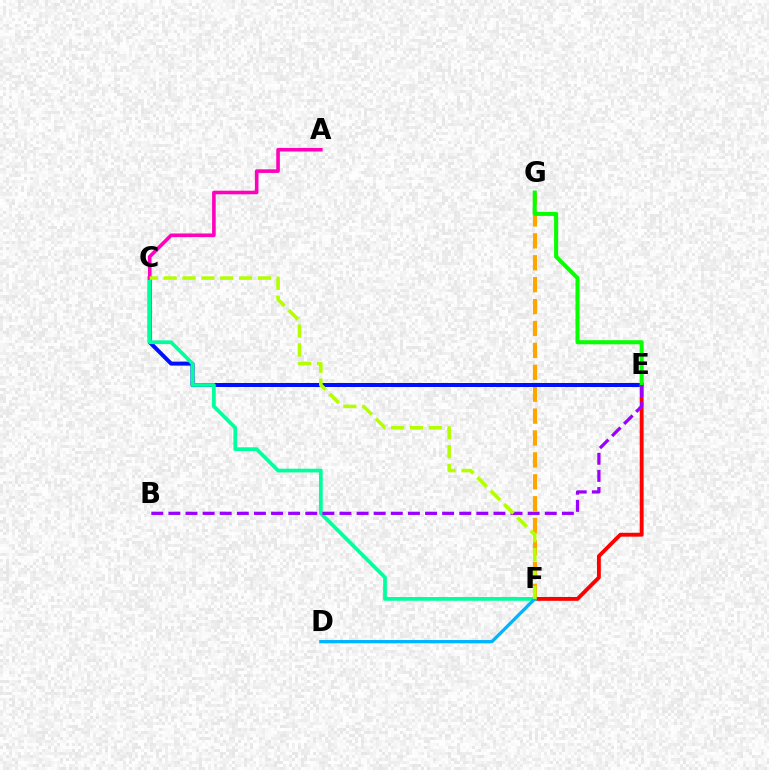{('F', 'G'): [{'color': '#ffa500', 'line_style': 'dashed', 'thickness': 2.98}], ('E', 'F'): [{'color': '#ff0000', 'line_style': 'solid', 'thickness': 2.78}], ('C', 'E'): [{'color': '#0010ff', 'line_style': 'solid', 'thickness': 2.87}], ('C', 'F'): [{'color': '#00ff9d', 'line_style': 'solid', 'thickness': 2.68}, {'color': '#b3ff00', 'line_style': 'dashed', 'thickness': 2.56}], ('D', 'F'): [{'color': '#00b5ff', 'line_style': 'solid', 'thickness': 2.37}], ('E', 'G'): [{'color': '#08ff00', 'line_style': 'solid', 'thickness': 2.92}], ('B', 'E'): [{'color': '#9b00ff', 'line_style': 'dashed', 'thickness': 2.32}], ('A', 'C'): [{'color': '#ff00bd', 'line_style': 'solid', 'thickness': 2.59}]}